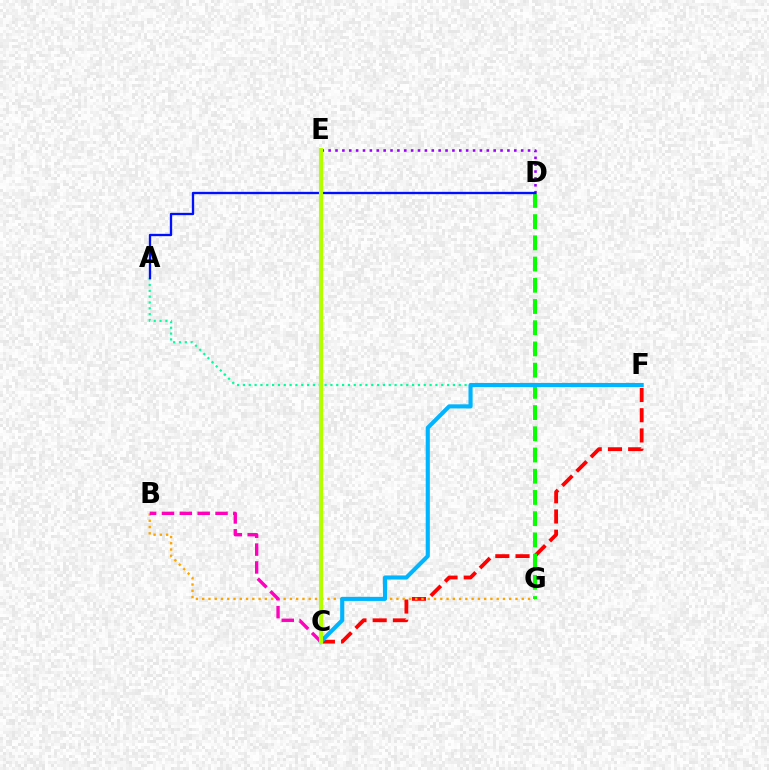{('C', 'F'): [{'color': '#ff0000', 'line_style': 'dashed', 'thickness': 2.75}, {'color': '#00b5ff', 'line_style': 'solid', 'thickness': 2.97}], ('B', 'G'): [{'color': '#ffa500', 'line_style': 'dotted', 'thickness': 1.7}], ('A', 'F'): [{'color': '#00ff9d', 'line_style': 'dotted', 'thickness': 1.58}], ('D', 'G'): [{'color': '#08ff00', 'line_style': 'dashed', 'thickness': 2.88}], ('D', 'E'): [{'color': '#9b00ff', 'line_style': 'dotted', 'thickness': 1.87}], ('A', 'D'): [{'color': '#0010ff', 'line_style': 'solid', 'thickness': 1.68}], ('B', 'C'): [{'color': '#ff00bd', 'line_style': 'dashed', 'thickness': 2.42}], ('C', 'E'): [{'color': '#b3ff00', 'line_style': 'solid', 'thickness': 2.95}]}